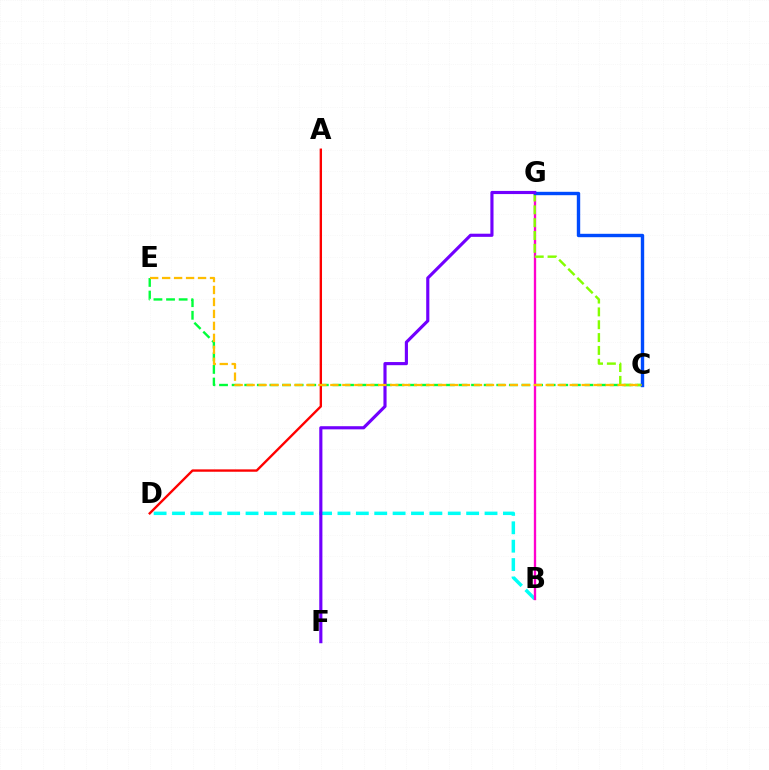{('B', 'D'): [{'color': '#00fff6', 'line_style': 'dashed', 'thickness': 2.5}], ('C', 'E'): [{'color': '#00ff39', 'line_style': 'dashed', 'thickness': 1.71}, {'color': '#ffbd00', 'line_style': 'dashed', 'thickness': 1.63}], ('B', 'G'): [{'color': '#ff00cf', 'line_style': 'solid', 'thickness': 1.68}], ('A', 'D'): [{'color': '#ff0000', 'line_style': 'solid', 'thickness': 1.71}], ('C', 'G'): [{'color': '#84ff00', 'line_style': 'dashed', 'thickness': 1.74}, {'color': '#004bff', 'line_style': 'solid', 'thickness': 2.44}], ('F', 'G'): [{'color': '#7200ff', 'line_style': 'solid', 'thickness': 2.26}]}